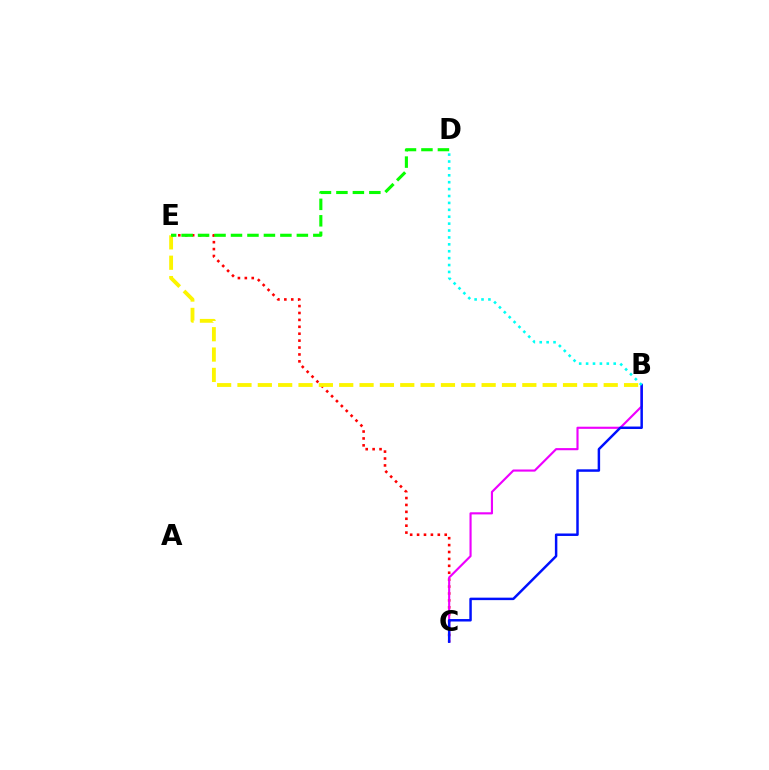{('C', 'E'): [{'color': '#ff0000', 'line_style': 'dotted', 'thickness': 1.88}], ('B', 'C'): [{'color': '#ee00ff', 'line_style': 'solid', 'thickness': 1.54}, {'color': '#0010ff', 'line_style': 'solid', 'thickness': 1.78}], ('B', 'E'): [{'color': '#fcf500', 'line_style': 'dashed', 'thickness': 2.76}], ('B', 'D'): [{'color': '#00fff6', 'line_style': 'dotted', 'thickness': 1.88}], ('D', 'E'): [{'color': '#08ff00', 'line_style': 'dashed', 'thickness': 2.24}]}